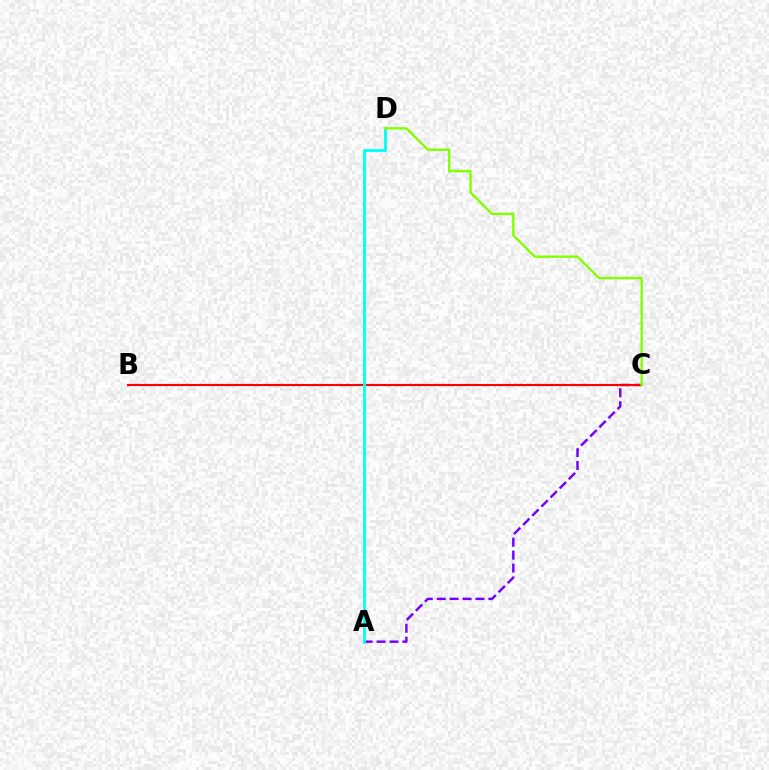{('A', 'C'): [{'color': '#7200ff', 'line_style': 'dashed', 'thickness': 1.75}], ('B', 'C'): [{'color': '#ff0000', 'line_style': 'solid', 'thickness': 1.53}], ('A', 'D'): [{'color': '#00fff6', 'line_style': 'solid', 'thickness': 2.01}], ('C', 'D'): [{'color': '#84ff00', 'line_style': 'solid', 'thickness': 1.71}]}